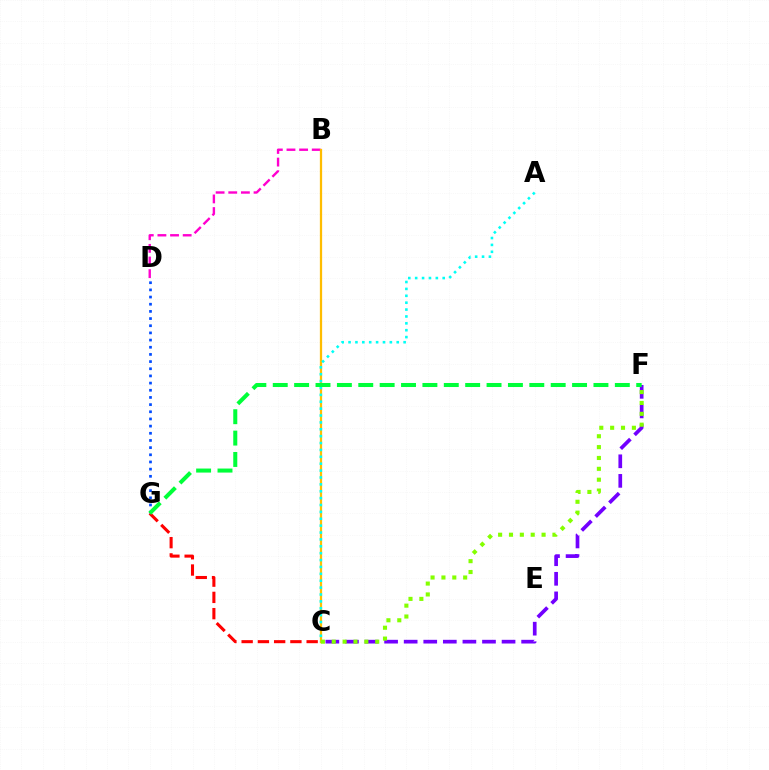{('C', 'F'): [{'color': '#7200ff', 'line_style': 'dashed', 'thickness': 2.66}, {'color': '#84ff00', 'line_style': 'dotted', 'thickness': 2.95}], ('B', 'D'): [{'color': '#ff00cf', 'line_style': 'dashed', 'thickness': 1.72}], ('B', 'C'): [{'color': '#ffbd00', 'line_style': 'solid', 'thickness': 1.63}], ('D', 'G'): [{'color': '#004bff', 'line_style': 'dotted', 'thickness': 1.95}], ('A', 'C'): [{'color': '#00fff6', 'line_style': 'dotted', 'thickness': 1.87}], ('C', 'G'): [{'color': '#ff0000', 'line_style': 'dashed', 'thickness': 2.21}], ('F', 'G'): [{'color': '#00ff39', 'line_style': 'dashed', 'thickness': 2.9}]}